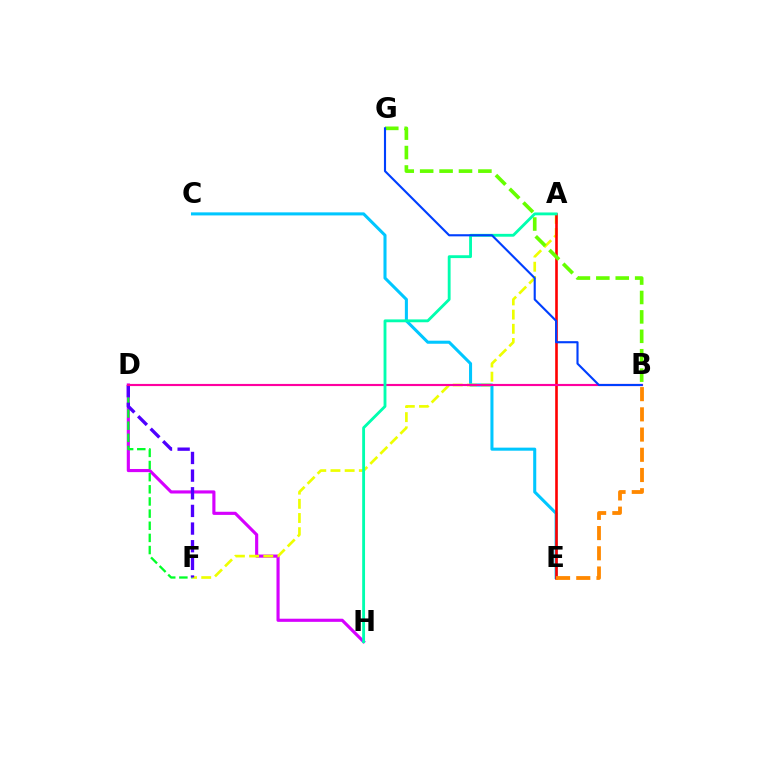{('C', 'E'): [{'color': '#00c7ff', 'line_style': 'solid', 'thickness': 2.2}], ('D', 'H'): [{'color': '#d600ff', 'line_style': 'solid', 'thickness': 2.26}], ('A', 'F'): [{'color': '#eeff00', 'line_style': 'dashed', 'thickness': 1.93}], ('A', 'E'): [{'color': '#ff0000', 'line_style': 'solid', 'thickness': 1.89}], ('D', 'F'): [{'color': '#00ff27', 'line_style': 'dashed', 'thickness': 1.65}, {'color': '#4f00ff', 'line_style': 'dashed', 'thickness': 2.4}], ('B', 'E'): [{'color': '#ff8800', 'line_style': 'dashed', 'thickness': 2.75}], ('B', 'D'): [{'color': '#ff00a0', 'line_style': 'solid', 'thickness': 1.55}], ('A', 'H'): [{'color': '#00ffaf', 'line_style': 'solid', 'thickness': 2.05}], ('B', 'G'): [{'color': '#66ff00', 'line_style': 'dashed', 'thickness': 2.64}, {'color': '#003fff', 'line_style': 'solid', 'thickness': 1.53}]}